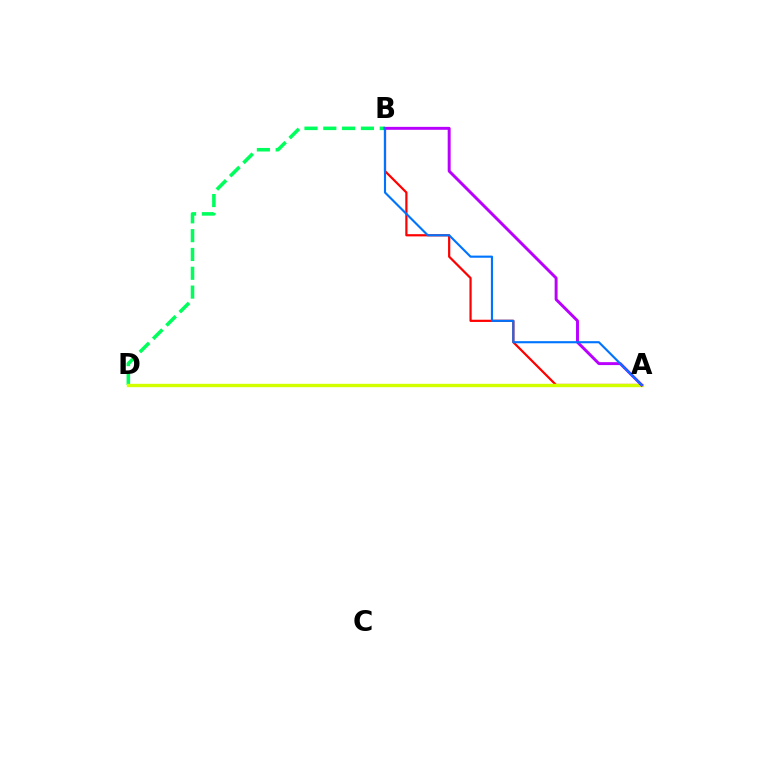{('A', 'B'): [{'color': '#ff0000', 'line_style': 'solid', 'thickness': 1.59}, {'color': '#b900ff', 'line_style': 'solid', 'thickness': 2.11}, {'color': '#0074ff', 'line_style': 'solid', 'thickness': 1.53}], ('B', 'D'): [{'color': '#00ff5c', 'line_style': 'dashed', 'thickness': 2.56}], ('A', 'D'): [{'color': '#d1ff00', 'line_style': 'solid', 'thickness': 2.42}]}